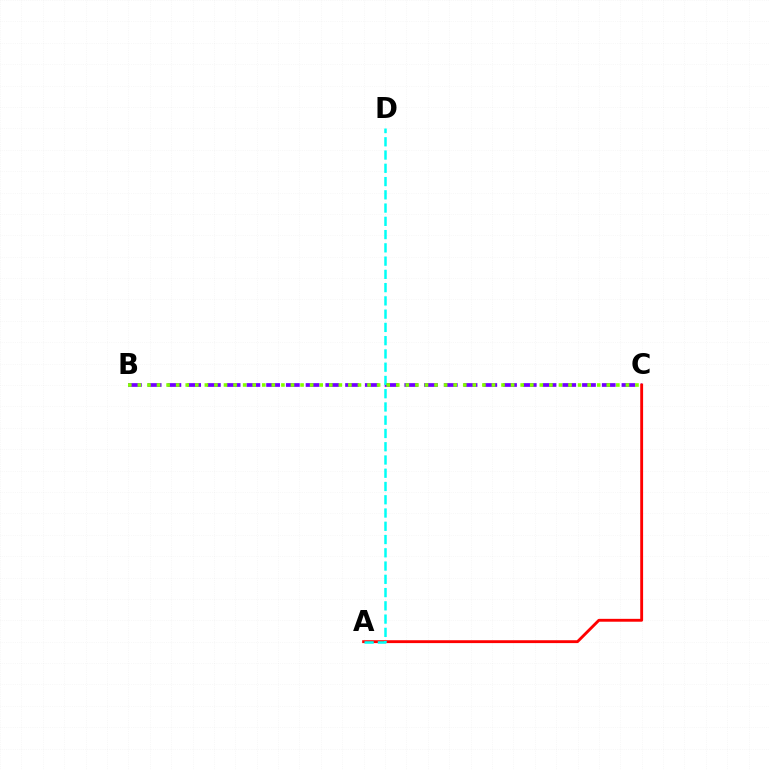{('B', 'C'): [{'color': '#7200ff', 'line_style': 'dashed', 'thickness': 2.68}, {'color': '#84ff00', 'line_style': 'dotted', 'thickness': 2.6}], ('A', 'C'): [{'color': '#ff0000', 'line_style': 'solid', 'thickness': 2.06}], ('A', 'D'): [{'color': '#00fff6', 'line_style': 'dashed', 'thickness': 1.8}]}